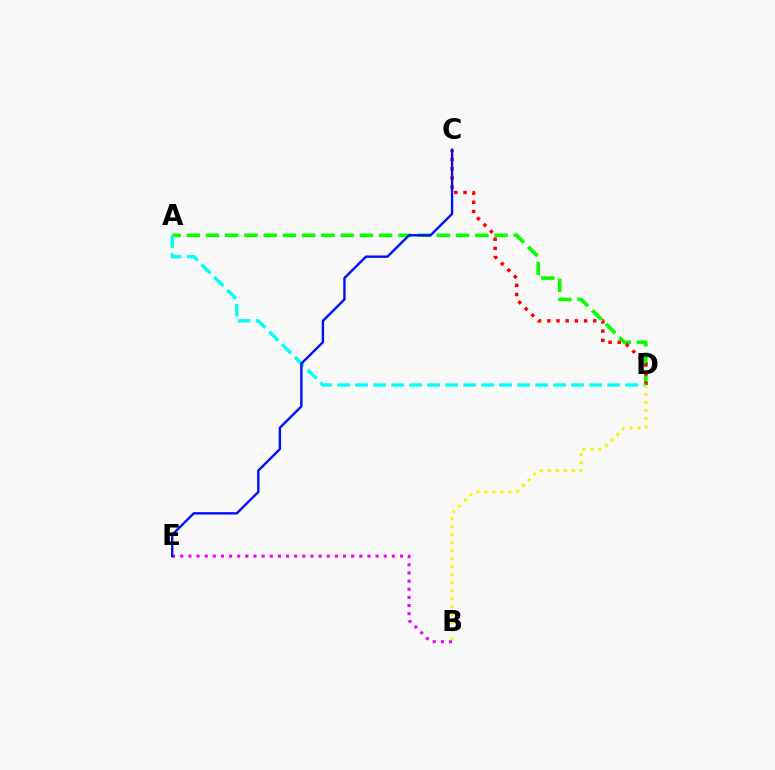{('B', 'E'): [{'color': '#ee00ff', 'line_style': 'dotted', 'thickness': 2.21}], ('A', 'D'): [{'color': '#08ff00', 'line_style': 'dashed', 'thickness': 2.61}, {'color': '#00fff6', 'line_style': 'dashed', 'thickness': 2.44}], ('C', 'D'): [{'color': '#ff0000', 'line_style': 'dotted', 'thickness': 2.49}], ('B', 'D'): [{'color': '#fcf500', 'line_style': 'dotted', 'thickness': 2.17}], ('C', 'E'): [{'color': '#0010ff', 'line_style': 'solid', 'thickness': 1.72}]}